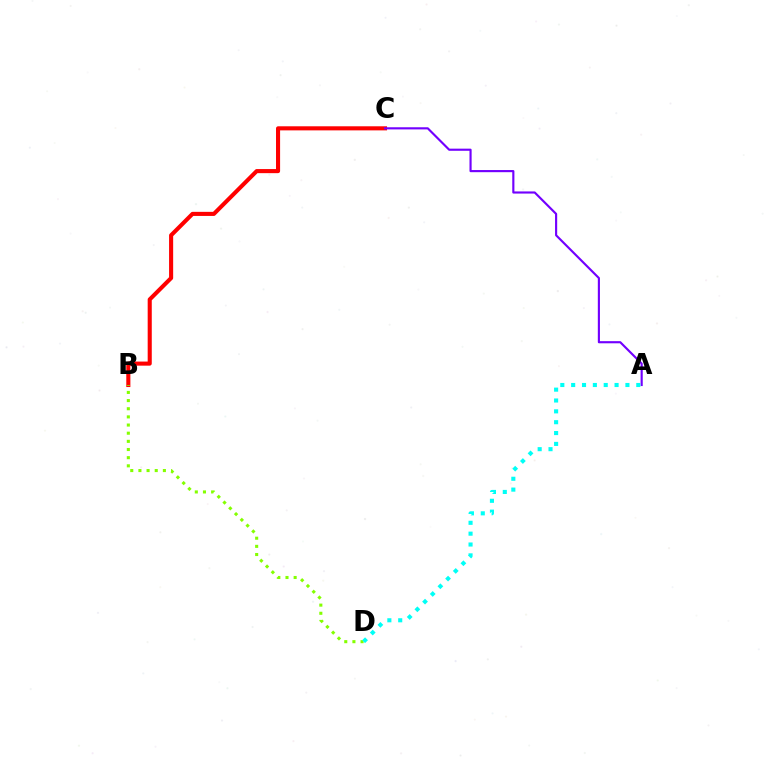{('B', 'C'): [{'color': '#ff0000', 'line_style': 'solid', 'thickness': 2.94}], ('B', 'D'): [{'color': '#84ff00', 'line_style': 'dotted', 'thickness': 2.22}], ('A', 'C'): [{'color': '#7200ff', 'line_style': 'solid', 'thickness': 1.54}], ('A', 'D'): [{'color': '#00fff6', 'line_style': 'dotted', 'thickness': 2.95}]}